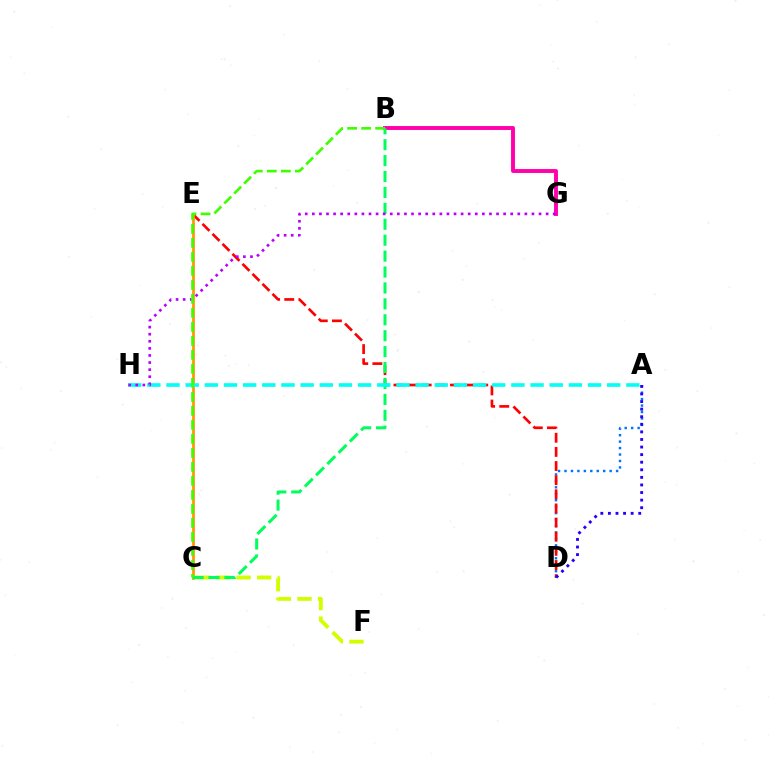{('A', 'D'): [{'color': '#0074ff', 'line_style': 'dotted', 'thickness': 1.75}, {'color': '#2500ff', 'line_style': 'dotted', 'thickness': 2.06}], ('C', 'F'): [{'color': '#d1ff00', 'line_style': 'dashed', 'thickness': 2.79}], ('D', 'E'): [{'color': '#ff0000', 'line_style': 'dashed', 'thickness': 1.92}], ('B', 'G'): [{'color': '#ff00ac', 'line_style': 'solid', 'thickness': 2.81}], ('C', 'E'): [{'color': '#ff9400', 'line_style': 'solid', 'thickness': 1.95}], ('B', 'C'): [{'color': '#00ff5c', 'line_style': 'dashed', 'thickness': 2.16}, {'color': '#3dff00', 'line_style': 'dashed', 'thickness': 1.9}], ('A', 'H'): [{'color': '#00fff6', 'line_style': 'dashed', 'thickness': 2.6}], ('G', 'H'): [{'color': '#b900ff', 'line_style': 'dotted', 'thickness': 1.92}]}